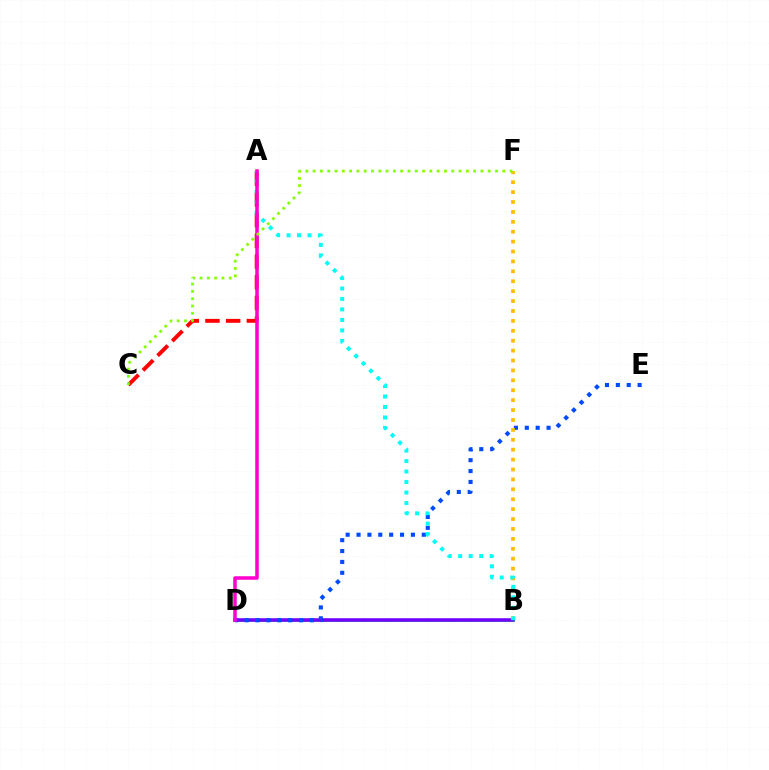{('B', 'D'): [{'color': '#00ff39', 'line_style': 'solid', 'thickness': 1.86}, {'color': '#7200ff', 'line_style': 'solid', 'thickness': 2.56}], ('D', 'E'): [{'color': '#004bff', 'line_style': 'dotted', 'thickness': 2.96}], ('B', 'F'): [{'color': '#ffbd00', 'line_style': 'dotted', 'thickness': 2.69}], ('A', 'C'): [{'color': '#ff0000', 'line_style': 'dashed', 'thickness': 2.81}], ('A', 'B'): [{'color': '#00fff6', 'line_style': 'dotted', 'thickness': 2.85}], ('A', 'D'): [{'color': '#ff00cf', 'line_style': 'solid', 'thickness': 2.53}], ('C', 'F'): [{'color': '#84ff00', 'line_style': 'dotted', 'thickness': 1.98}]}